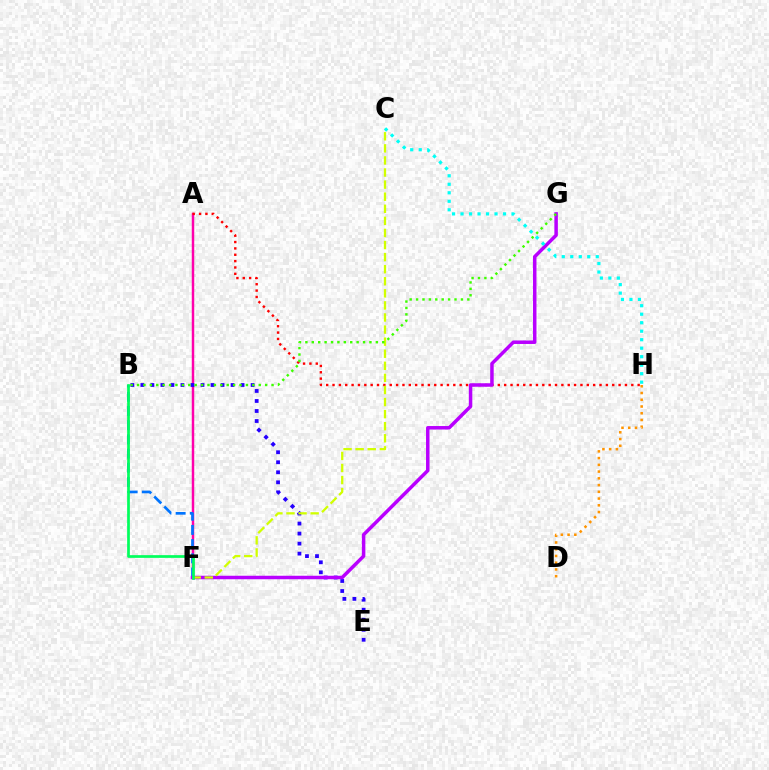{('A', 'F'): [{'color': '#ff00ac', 'line_style': 'solid', 'thickness': 1.77}], ('D', 'H'): [{'color': '#ff9400', 'line_style': 'dotted', 'thickness': 1.83}], ('B', 'E'): [{'color': '#2500ff', 'line_style': 'dotted', 'thickness': 2.72}], ('A', 'H'): [{'color': '#ff0000', 'line_style': 'dotted', 'thickness': 1.73}], ('B', 'F'): [{'color': '#0074ff', 'line_style': 'dashed', 'thickness': 1.93}, {'color': '#00ff5c', 'line_style': 'solid', 'thickness': 1.95}], ('F', 'G'): [{'color': '#b900ff', 'line_style': 'solid', 'thickness': 2.51}], ('C', 'F'): [{'color': '#d1ff00', 'line_style': 'dashed', 'thickness': 1.64}], ('C', 'H'): [{'color': '#00fff6', 'line_style': 'dotted', 'thickness': 2.31}], ('B', 'G'): [{'color': '#3dff00', 'line_style': 'dotted', 'thickness': 1.74}]}